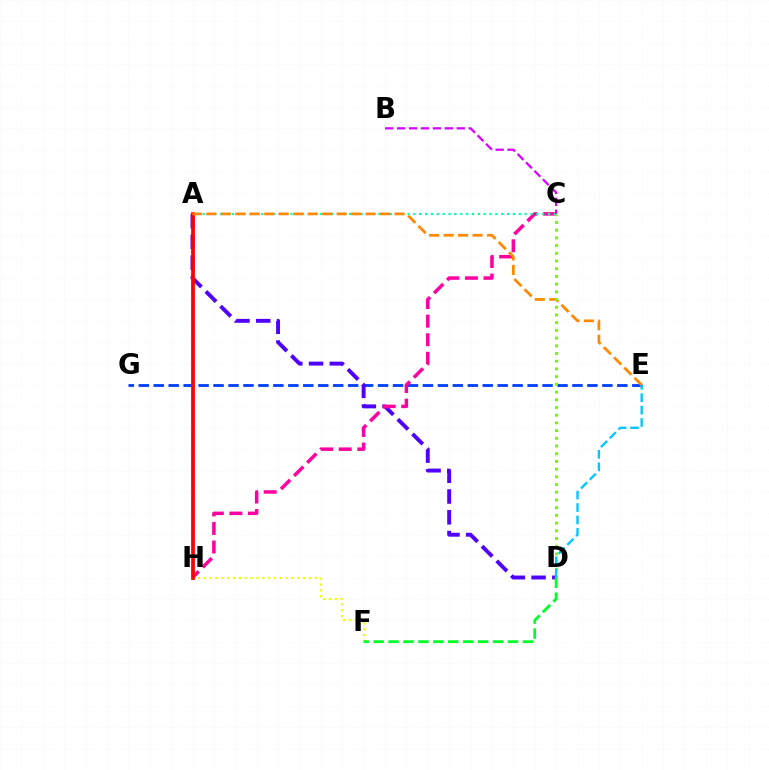{('E', 'G'): [{'color': '#003fff', 'line_style': 'dashed', 'thickness': 2.03}], ('A', 'D'): [{'color': '#4f00ff', 'line_style': 'dashed', 'thickness': 2.82}], ('F', 'H'): [{'color': '#eeff00', 'line_style': 'dotted', 'thickness': 1.59}], ('C', 'H'): [{'color': '#ff00a0', 'line_style': 'dashed', 'thickness': 2.52}], ('A', 'H'): [{'color': '#ff0000', 'line_style': 'solid', 'thickness': 2.68}], ('A', 'C'): [{'color': '#00ffaf', 'line_style': 'dotted', 'thickness': 1.59}], ('A', 'E'): [{'color': '#ff8800', 'line_style': 'dashed', 'thickness': 1.97}], ('C', 'D'): [{'color': '#66ff00', 'line_style': 'dotted', 'thickness': 2.09}], ('D', 'F'): [{'color': '#00ff27', 'line_style': 'dashed', 'thickness': 2.03}], ('D', 'E'): [{'color': '#00c7ff', 'line_style': 'dashed', 'thickness': 1.69}], ('B', 'C'): [{'color': '#d600ff', 'line_style': 'dashed', 'thickness': 1.62}]}